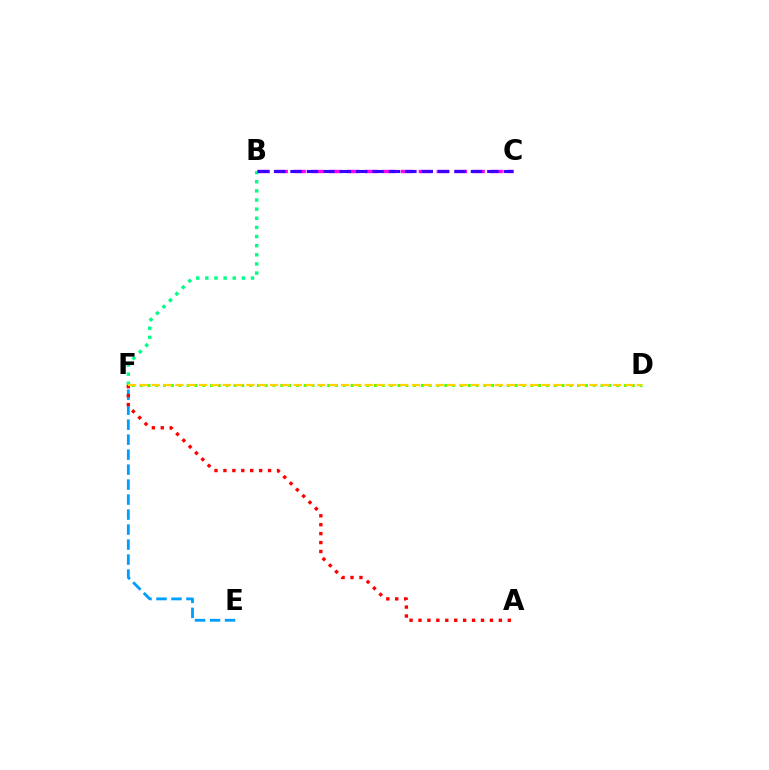{('B', 'C'): [{'color': '#ff00ed', 'line_style': 'dashed', 'thickness': 2.43}, {'color': '#3700ff', 'line_style': 'dashed', 'thickness': 2.23}], ('B', 'F'): [{'color': '#00ff86', 'line_style': 'dotted', 'thickness': 2.48}], ('D', 'F'): [{'color': '#4fff00', 'line_style': 'dotted', 'thickness': 2.12}, {'color': '#ffd500', 'line_style': 'dashed', 'thickness': 1.61}], ('E', 'F'): [{'color': '#009eff', 'line_style': 'dashed', 'thickness': 2.04}], ('A', 'F'): [{'color': '#ff0000', 'line_style': 'dotted', 'thickness': 2.43}]}